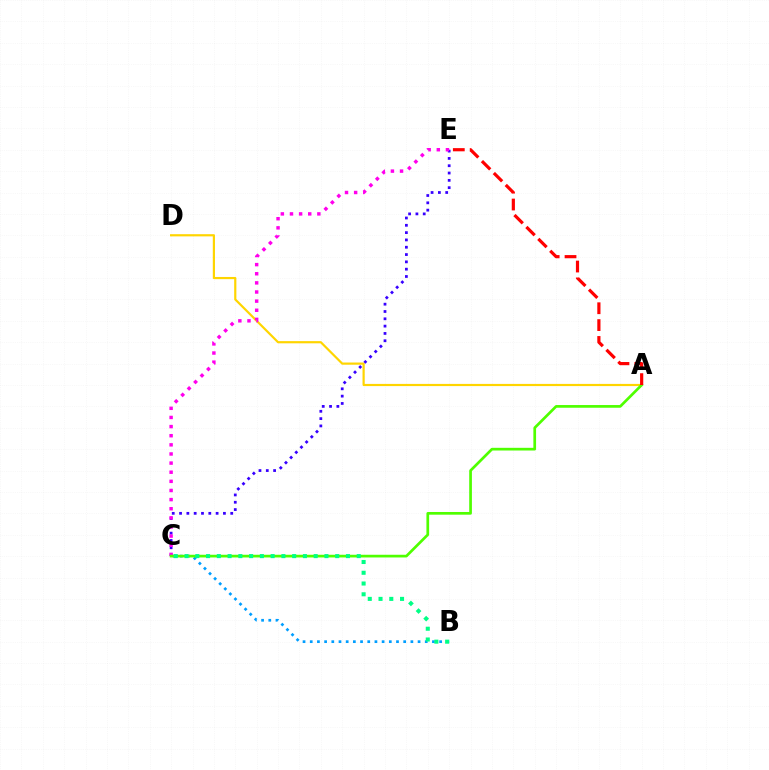{('A', 'D'): [{'color': '#ffd500', 'line_style': 'solid', 'thickness': 1.58}], ('C', 'E'): [{'color': '#3700ff', 'line_style': 'dotted', 'thickness': 1.99}, {'color': '#ff00ed', 'line_style': 'dotted', 'thickness': 2.48}], ('B', 'C'): [{'color': '#009eff', 'line_style': 'dotted', 'thickness': 1.95}, {'color': '#00ff86', 'line_style': 'dotted', 'thickness': 2.92}], ('A', 'C'): [{'color': '#4fff00', 'line_style': 'solid', 'thickness': 1.94}], ('A', 'E'): [{'color': '#ff0000', 'line_style': 'dashed', 'thickness': 2.29}]}